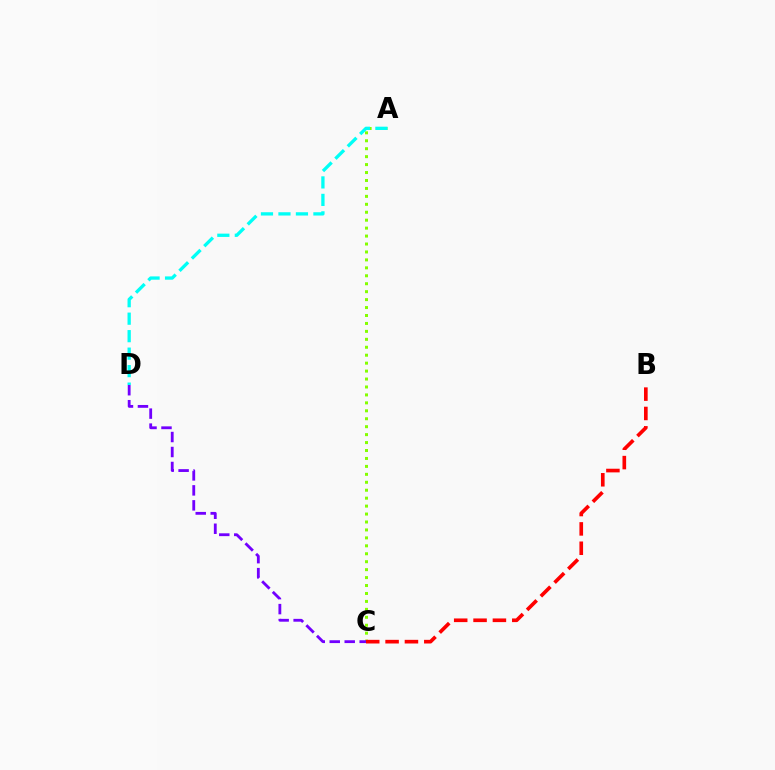{('A', 'C'): [{'color': '#84ff00', 'line_style': 'dotted', 'thickness': 2.16}], ('A', 'D'): [{'color': '#00fff6', 'line_style': 'dashed', 'thickness': 2.38}], ('B', 'C'): [{'color': '#ff0000', 'line_style': 'dashed', 'thickness': 2.63}], ('C', 'D'): [{'color': '#7200ff', 'line_style': 'dashed', 'thickness': 2.03}]}